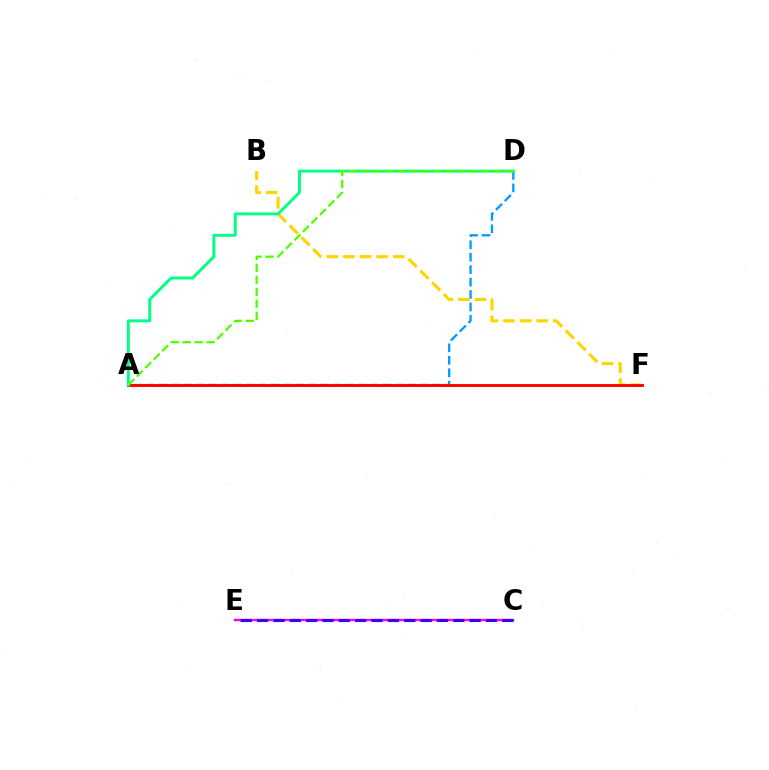{('C', 'E'): [{'color': '#ff00ed', 'line_style': 'solid', 'thickness': 1.69}, {'color': '#3700ff', 'line_style': 'dashed', 'thickness': 2.22}], ('A', 'D'): [{'color': '#009eff', 'line_style': 'dashed', 'thickness': 1.69}, {'color': '#00ff86', 'line_style': 'solid', 'thickness': 2.11}, {'color': '#4fff00', 'line_style': 'dashed', 'thickness': 1.63}], ('B', 'F'): [{'color': '#ffd500', 'line_style': 'dashed', 'thickness': 2.26}], ('A', 'F'): [{'color': '#ff0000', 'line_style': 'solid', 'thickness': 2.08}]}